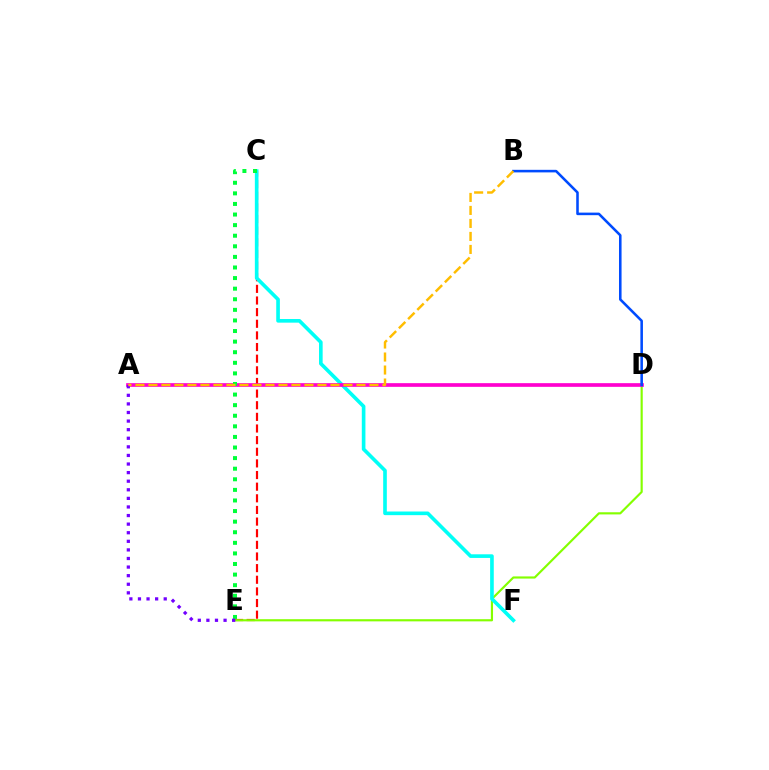{('C', 'E'): [{'color': '#ff0000', 'line_style': 'dashed', 'thickness': 1.58}, {'color': '#00ff39', 'line_style': 'dotted', 'thickness': 2.88}], ('D', 'E'): [{'color': '#84ff00', 'line_style': 'solid', 'thickness': 1.56}], ('C', 'F'): [{'color': '#00fff6', 'line_style': 'solid', 'thickness': 2.62}], ('A', 'D'): [{'color': '#ff00cf', 'line_style': 'solid', 'thickness': 2.65}], ('B', 'D'): [{'color': '#004bff', 'line_style': 'solid', 'thickness': 1.85}], ('A', 'E'): [{'color': '#7200ff', 'line_style': 'dotted', 'thickness': 2.33}], ('A', 'B'): [{'color': '#ffbd00', 'line_style': 'dashed', 'thickness': 1.77}]}